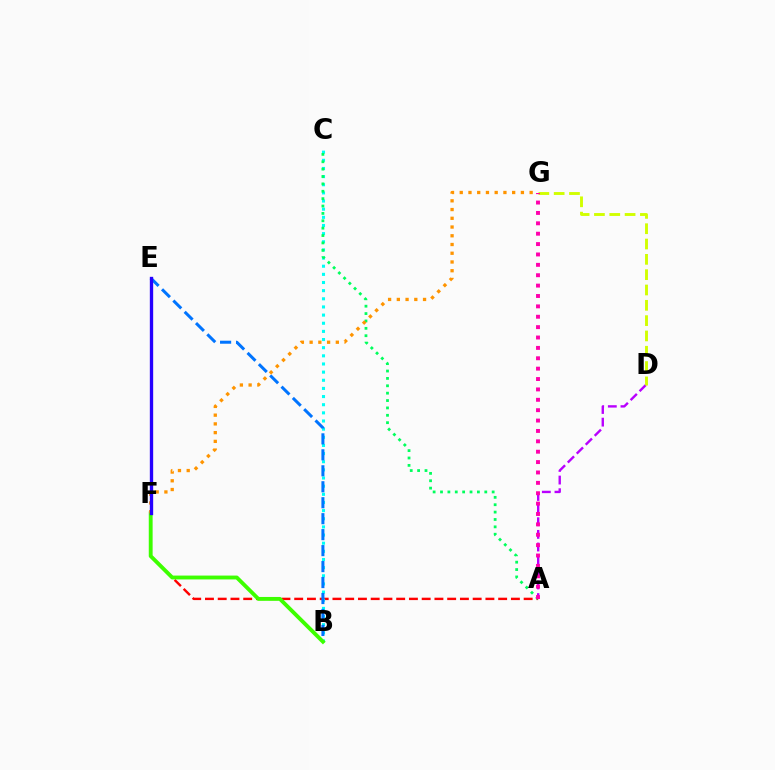{('A', 'D'): [{'color': '#b900ff', 'line_style': 'dashed', 'thickness': 1.72}], ('A', 'F'): [{'color': '#ff0000', 'line_style': 'dashed', 'thickness': 1.73}], ('B', 'C'): [{'color': '#00fff6', 'line_style': 'dotted', 'thickness': 2.21}], ('B', 'E'): [{'color': '#0074ff', 'line_style': 'dashed', 'thickness': 2.17}], ('B', 'F'): [{'color': '#3dff00', 'line_style': 'solid', 'thickness': 2.78}], ('A', 'C'): [{'color': '#00ff5c', 'line_style': 'dotted', 'thickness': 2.0}], ('F', 'G'): [{'color': '#ff9400', 'line_style': 'dotted', 'thickness': 2.37}], ('D', 'G'): [{'color': '#d1ff00', 'line_style': 'dashed', 'thickness': 2.08}], ('E', 'F'): [{'color': '#2500ff', 'line_style': 'solid', 'thickness': 2.4}], ('A', 'G'): [{'color': '#ff00ac', 'line_style': 'dotted', 'thickness': 2.82}]}